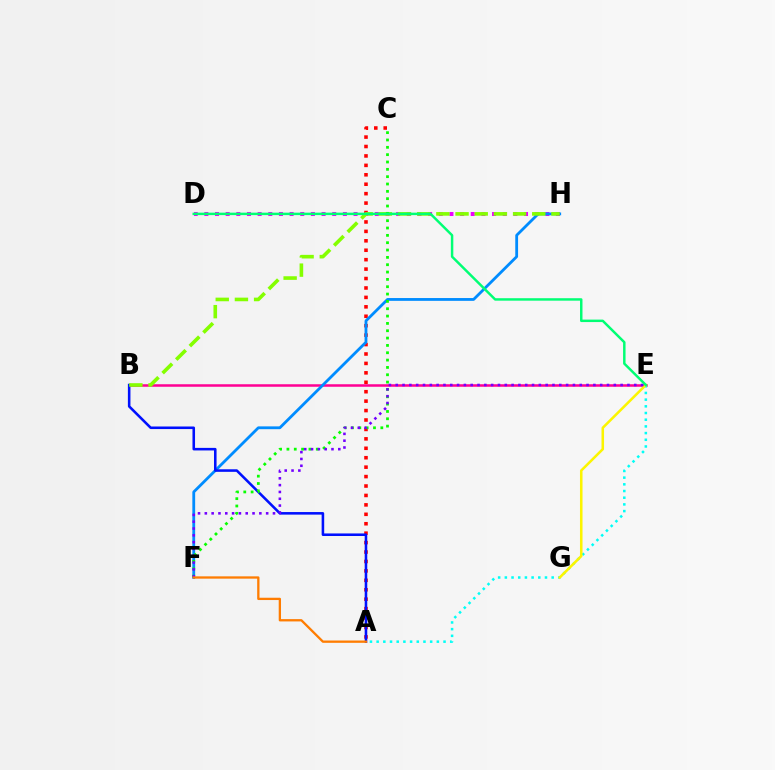{('D', 'H'): [{'color': '#ee00ff', 'line_style': 'dotted', 'thickness': 2.9}], ('B', 'E'): [{'color': '#ff0094', 'line_style': 'solid', 'thickness': 1.81}], ('A', 'C'): [{'color': '#ff0000', 'line_style': 'dotted', 'thickness': 2.56}], ('F', 'H'): [{'color': '#008cff', 'line_style': 'solid', 'thickness': 2.02}], ('A', 'E'): [{'color': '#00fff6', 'line_style': 'dotted', 'thickness': 1.82}], ('E', 'G'): [{'color': '#fcf500', 'line_style': 'solid', 'thickness': 1.83}], ('A', 'B'): [{'color': '#0010ff', 'line_style': 'solid', 'thickness': 1.85}], ('B', 'H'): [{'color': '#84ff00', 'line_style': 'dashed', 'thickness': 2.61}], ('C', 'F'): [{'color': '#08ff00', 'line_style': 'dotted', 'thickness': 1.99}], ('E', 'F'): [{'color': '#7200ff', 'line_style': 'dotted', 'thickness': 1.85}], ('A', 'F'): [{'color': '#ff7c00', 'line_style': 'solid', 'thickness': 1.66}], ('D', 'E'): [{'color': '#00ff74', 'line_style': 'solid', 'thickness': 1.77}]}